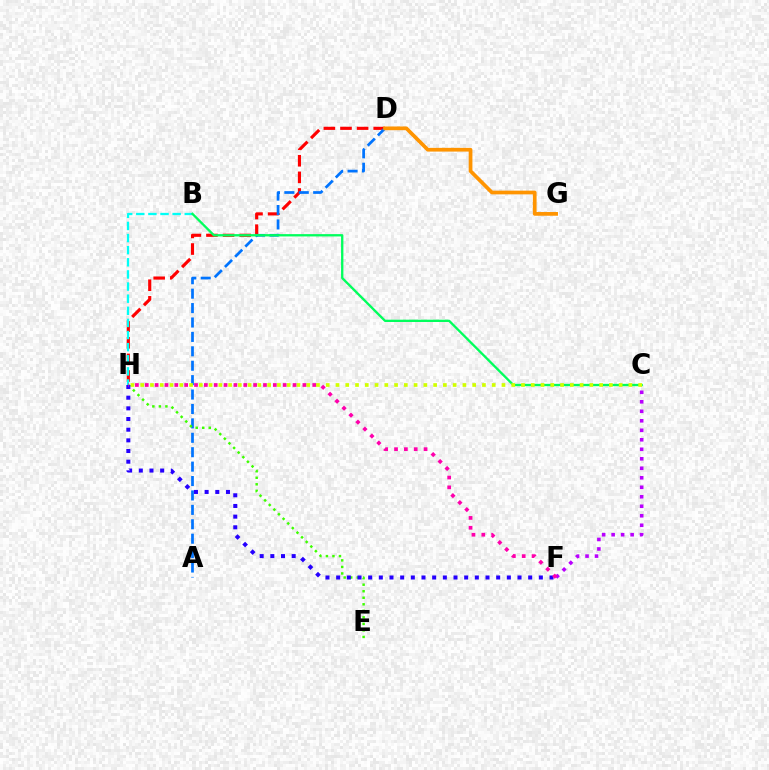{('D', 'H'): [{'color': '#ff0000', 'line_style': 'dashed', 'thickness': 2.26}], ('B', 'H'): [{'color': '#00fff6', 'line_style': 'dashed', 'thickness': 1.65}], ('A', 'D'): [{'color': '#0074ff', 'line_style': 'dashed', 'thickness': 1.96}], ('B', 'C'): [{'color': '#00ff5c', 'line_style': 'solid', 'thickness': 1.67}], ('E', 'H'): [{'color': '#3dff00', 'line_style': 'dotted', 'thickness': 1.77}], ('C', 'H'): [{'color': '#d1ff00', 'line_style': 'dotted', 'thickness': 2.65}], ('D', 'G'): [{'color': '#ff9400', 'line_style': 'solid', 'thickness': 2.68}], ('F', 'H'): [{'color': '#2500ff', 'line_style': 'dotted', 'thickness': 2.9}, {'color': '#ff00ac', 'line_style': 'dotted', 'thickness': 2.68}], ('C', 'F'): [{'color': '#b900ff', 'line_style': 'dotted', 'thickness': 2.58}]}